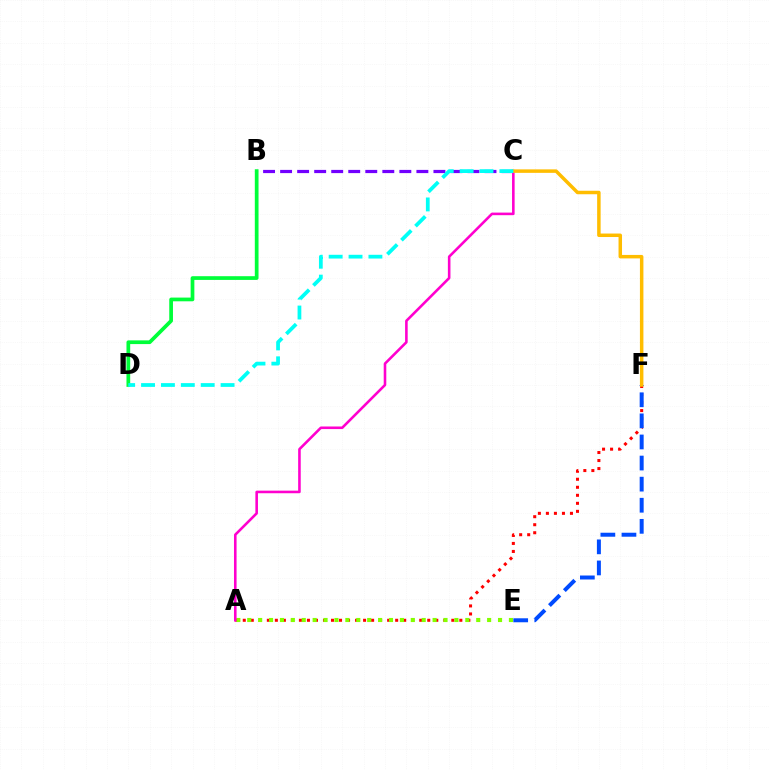{('B', 'C'): [{'color': '#7200ff', 'line_style': 'dashed', 'thickness': 2.31}], ('A', 'F'): [{'color': '#ff0000', 'line_style': 'dotted', 'thickness': 2.18}], ('A', 'E'): [{'color': '#84ff00', 'line_style': 'dotted', 'thickness': 2.96}], ('B', 'D'): [{'color': '#00ff39', 'line_style': 'solid', 'thickness': 2.68}], ('E', 'F'): [{'color': '#004bff', 'line_style': 'dashed', 'thickness': 2.87}], ('A', 'C'): [{'color': '#ff00cf', 'line_style': 'solid', 'thickness': 1.86}], ('C', 'F'): [{'color': '#ffbd00', 'line_style': 'solid', 'thickness': 2.51}], ('C', 'D'): [{'color': '#00fff6', 'line_style': 'dashed', 'thickness': 2.7}]}